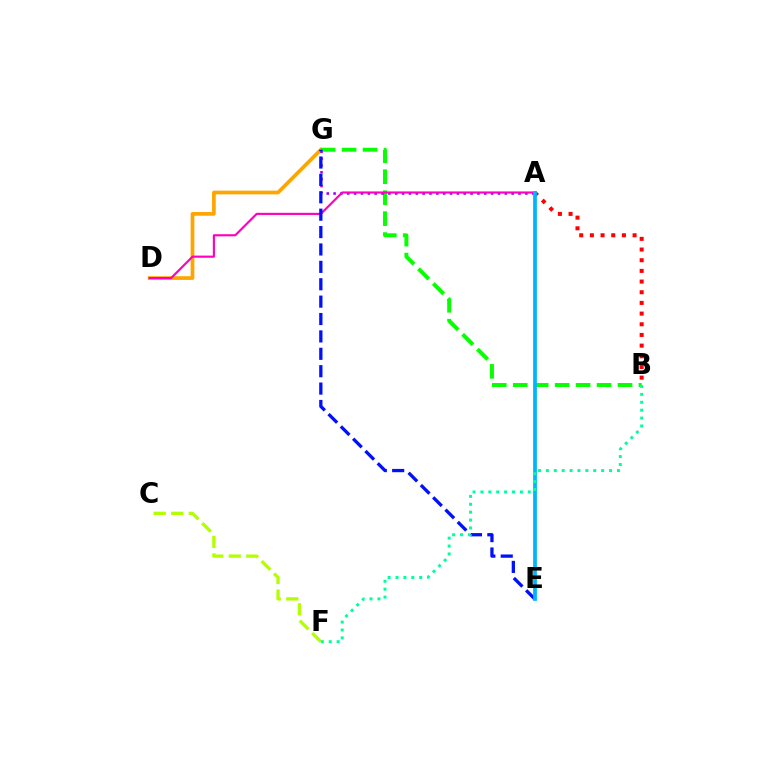{('C', 'F'): [{'color': '#b3ff00', 'line_style': 'dashed', 'thickness': 2.38}], ('A', 'B'): [{'color': '#ff0000', 'line_style': 'dotted', 'thickness': 2.9}], ('D', 'G'): [{'color': '#ffa500', 'line_style': 'solid', 'thickness': 2.67}], ('B', 'G'): [{'color': '#08ff00', 'line_style': 'dashed', 'thickness': 2.85}], ('A', 'G'): [{'color': '#9b00ff', 'line_style': 'dotted', 'thickness': 1.86}], ('A', 'D'): [{'color': '#ff00bd', 'line_style': 'solid', 'thickness': 1.54}], ('E', 'G'): [{'color': '#0010ff', 'line_style': 'dashed', 'thickness': 2.36}], ('A', 'E'): [{'color': '#00b5ff', 'line_style': 'solid', 'thickness': 2.7}], ('B', 'F'): [{'color': '#00ff9d', 'line_style': 'dotted', 'thickness': 2.15}]}